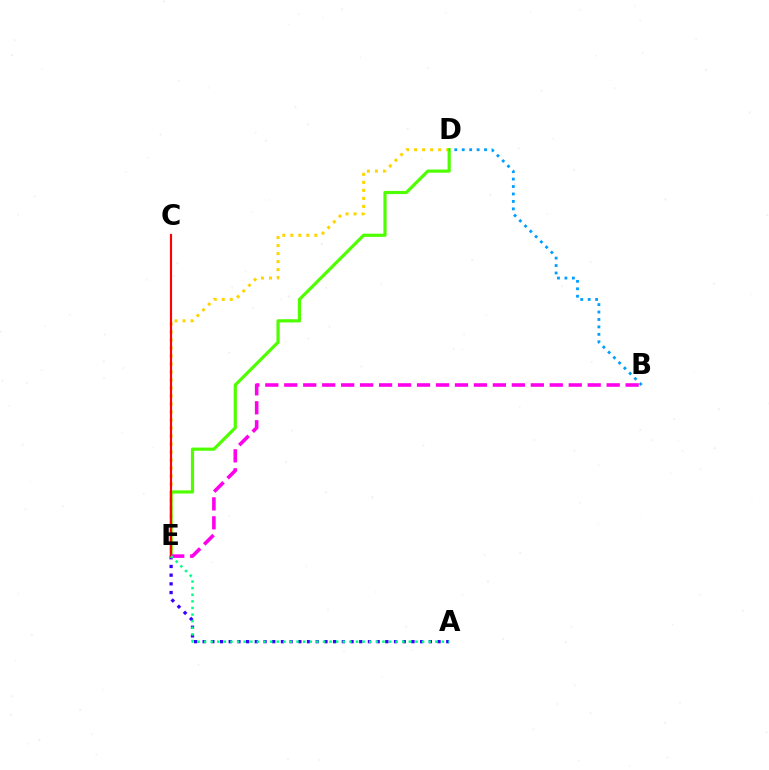{('D', 'E'): [{'color': '#ffd500', 'line_style': 'dotted', 'thickness': 2.18}, {'color': '#4fff00', 'line_style': 'solid', 'thickness': 2.29}], ('A', 'E'): [{'color': '#3700ff', 'line_style': 'dotted', 'thickness': 2.36}, {'color': '#00ff86', 'line_style': 'dotted', 'thickness': 1.8}], ('C', 'E'): [{'color': '#ff0000', 'line_style': 'solid', 'thickness': 1.55}], ('B', 'E'): [{'color': '#ff00ed', 'line_style': 'dashed', 'thickness': 2.58}], ('B', 'D'): [{'color': '#009eff', 'line_style': 'dotted', 'thickness': 2.02}]}